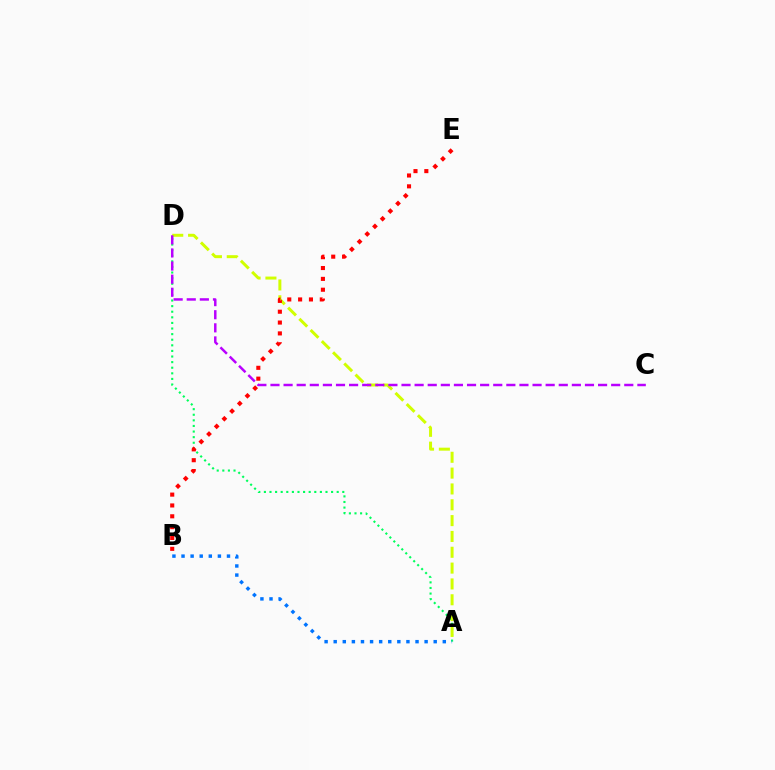{('A', 'D'): [{'color': '#00ff5c', 'line_style': 'dotted', 'thickness': 1.52}, {'color': '#d1ff00', 'line_style': 'dashed', 'thickness': 2.15}], ('A', 'B'): [{'color': '#0074ff', 'line_style': 'dotted', 'thickness': 2.47}], ('B', 'E'): [{'color': '#ff0000', 'line_style': 'dotted', 'thickness': 2.95}], ('C', 'D'): [{'color': '#b900ff', 'line_style': 'dashed', 'thickness': 1.78}]}